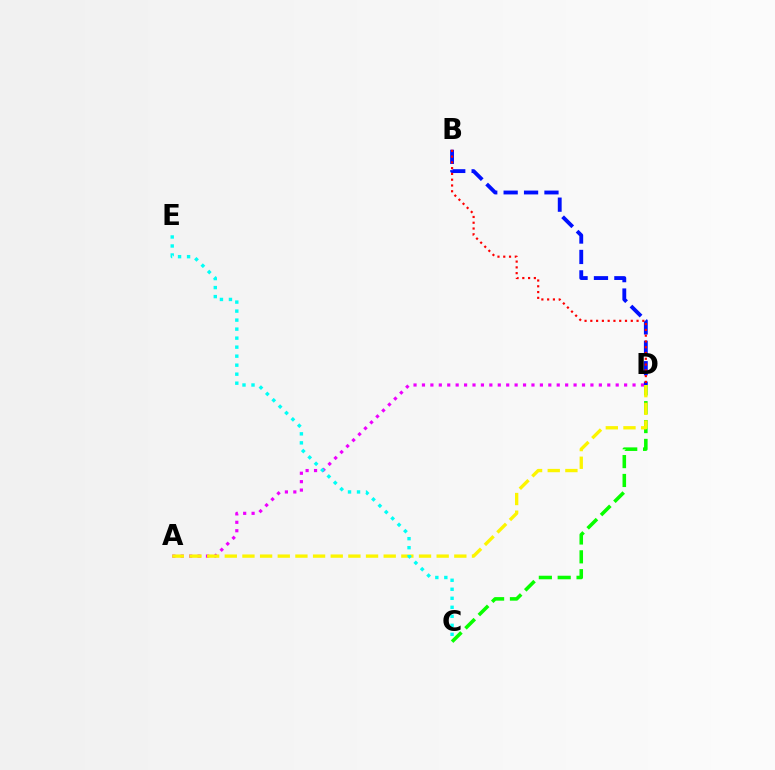{('A', 'D'): [{'color': '#ee00ff', 'line_style': 'dotted', 'thickness': 2.29}, {'color': '#fcf500', 'line_style': 'dashed', 'thickness': 2.4}], ('C', 'D'): [{'color': '#08ff00', 'line_style': 'dashed', 'thickness': 2.56}], ('C', 'E'): [{'color': '#00fff6', 'line_style': 'dotted', 'thickness': 2.45}], ('B', 'D'): [{'color': '#0010ff', 'line_style': 'dashed', 'thickness': 2.77}, {'color': '#ff0000', 'line_style': 'dotted', 'thickness': 1.57}]}